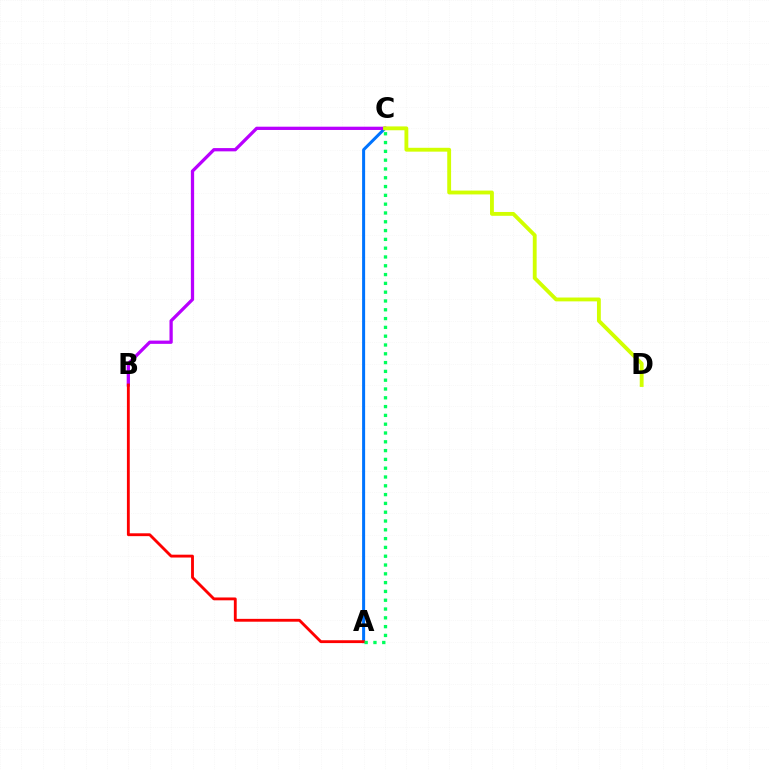{('A', 'C'): [{'color': '#0074ff', 'line_style': 'solid', 'thickness': 2.17}, {'color': '#00ff5c', 'line_style': 'dotted', 'thickness': 2.39}], ('B', 'C'): [{'color': '#b900ff', 'line_style': 'solid', 'thickness': 2.35}], ('A', 'B'): [{'color': '#ff0000', 'line_style': 'solid', 'thickness': 2.05}], ('C', 'D'): [{'color': '#d1ff00', 'line_style': 'solid', 'thickness': 2.77}]}